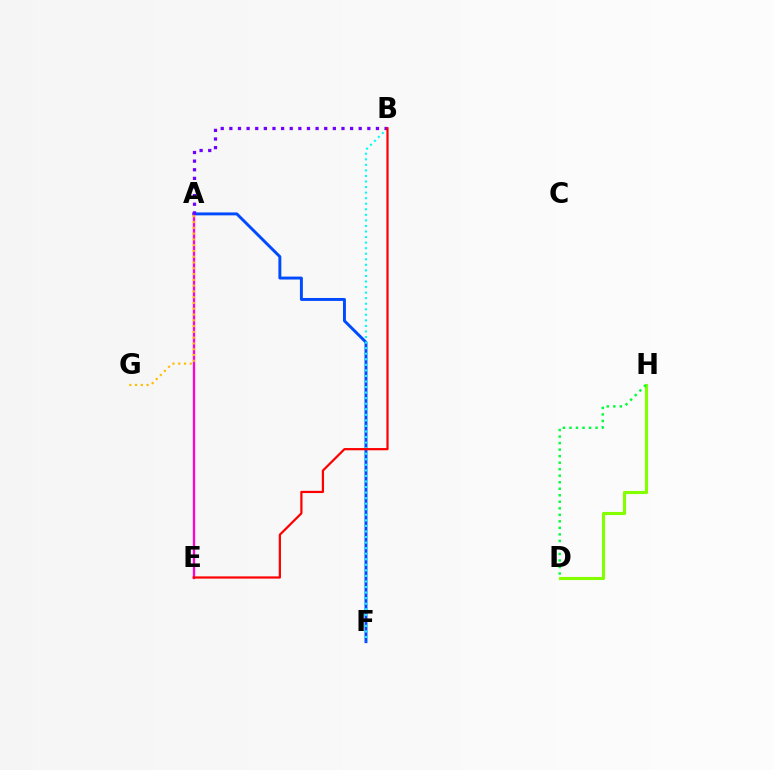{('D', 'H'): [{'color': '#84ff00', 'line_style': 'solid', 'thickness': 2.24}, {'color': '#00ff39', 'line_style': 'dotted', 'thickness': 1.77}], ('A', 'F'): [{'color': '#004bff', 'line_style': 'solid', 'thickness': 2.11}], ('B', 'F'): [{'color': '#00fff6', 'line_style': 'dotted', 'thickness': 1.51}], ('A', 'E'): [{'color': '#ff00cf', 'line_style': 'solid', 'thickness': 1.67}], ('A', 'B'): [{'color': '#7200ff', 'line_style': 'dotted', 'thickness': 2.34}], ('A', 'G'): [{'color': '#ffbd00', 'line_style': 'dotted', 'thickness': 1.57}], ('B', 'E'): [{'color': '#ff0000', 'line_style': 'solid', 'thickness': 1.6}]}